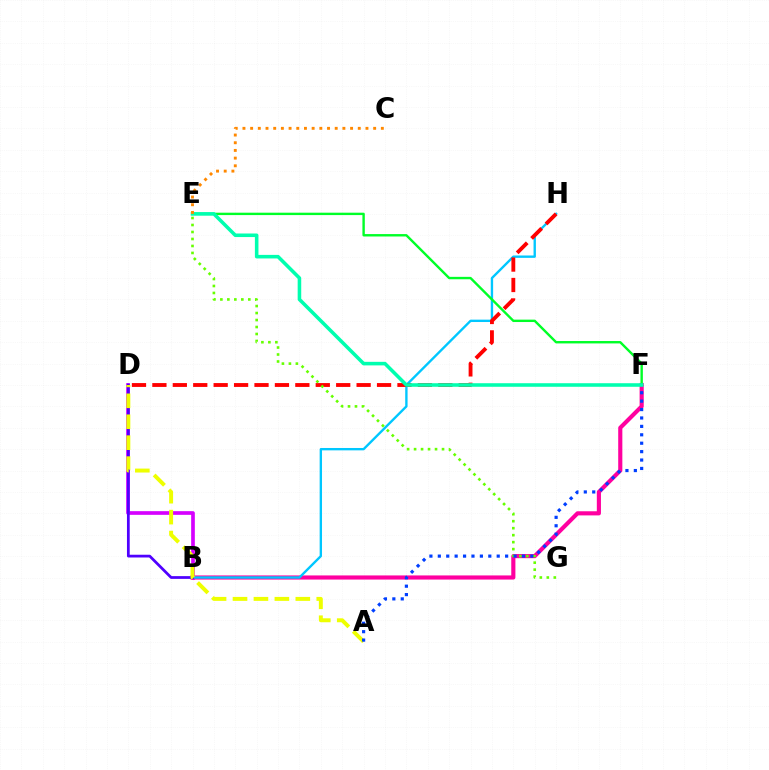{('B', 'D'): [{'color': '#d600ff', 'line_style': 'solid', 'thickness': 2.64}, {'color': '#4f00ff', 'line_style': 'solid', 'thickness': 1.98}], ('B', 'F'): [{'color': '#ff00a0', 'line_style': 'solid', 'thickness': 2.98}], ('B', 'H'): [{'color': '#00c7ff', 'line_style': 'solid', 'thickness': 1.7}], ('D', 'H'): [{'color': '#ff0000', 'line_style': 'dashed', 'thickness': 2.77}], ('E', 'G'): [{'color': '#66ff00', 'line_style': 'dotted', 'thickness': 1.9}], ('E', 'F'): [{'color': '#00ff27', 'line_style': 'solid', 'thickness': 1.73}, {'color': '#00ffaf', 'line_style': 'solid', 'thickness': 2.56}], ('A', 'D'): [{'color': '#eeff00', 'line_style': 'dashed', 'thickness': 2.84}], ('A', 'F'): [{'color': '#003fff', 'line_style': 'dotted', 'thickness': 2.29}], ('C', 'E'): [{'color': '#ff8800', 'line_style': 'dotted', 'thickness': 2.09}]}